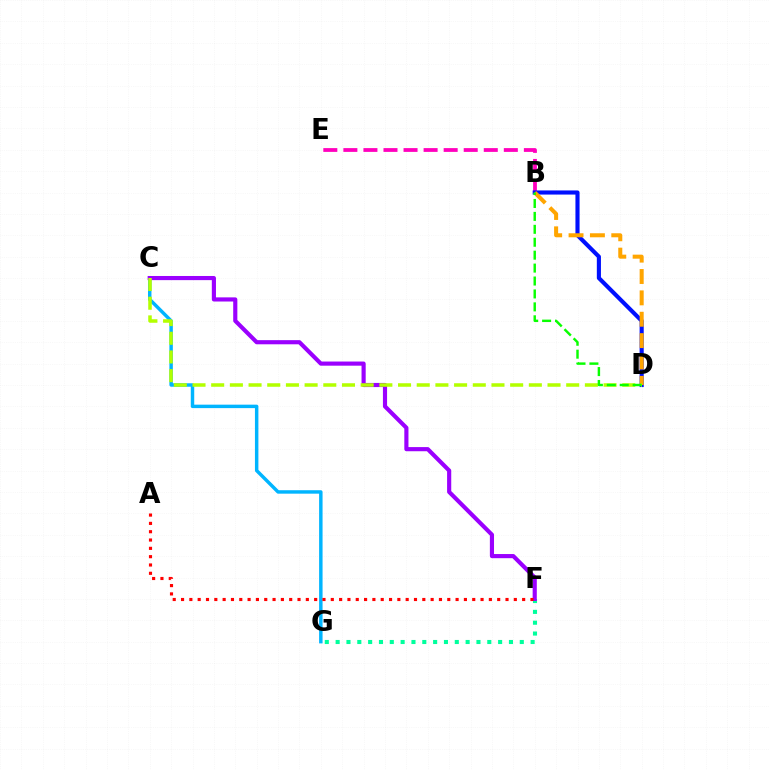{('F', 'G'): [{'color': '#00ff9d', 'line_style': 'dotted', 'thickness': 2.94}], ('B', 'E'): [{'color': '#ff00bd', 'line_style': 'dashed', 'thickness': 2.72}], ('C', 'G'): [{'color': '#00b5ff', 'line_style': 'solid', 'thickness': 2.49}], ('C', 'F'): [{'color': '#9b00ff', 'line_style': 'solid', 'thickness': 2.98}], ('B', 'D'): [{'color': '#0010ff', 'line_style': 'solid', 'thickness': 2.97}, {'color': '#ffa500', 'line_style': 'dashed', 'thickness': 2.9}, {'color': '#08ff00', 'line_style': 'dashed', 'thickness': 1.76}], ('A', 'F'): [{'color': '#ff0000', 'line_style': 'dotted', 'thickness': 2.26}], ('C', 'D'): [{'color': '#b3ff00', 'line_style': 'dashed', 'thickness': 2.54}]}